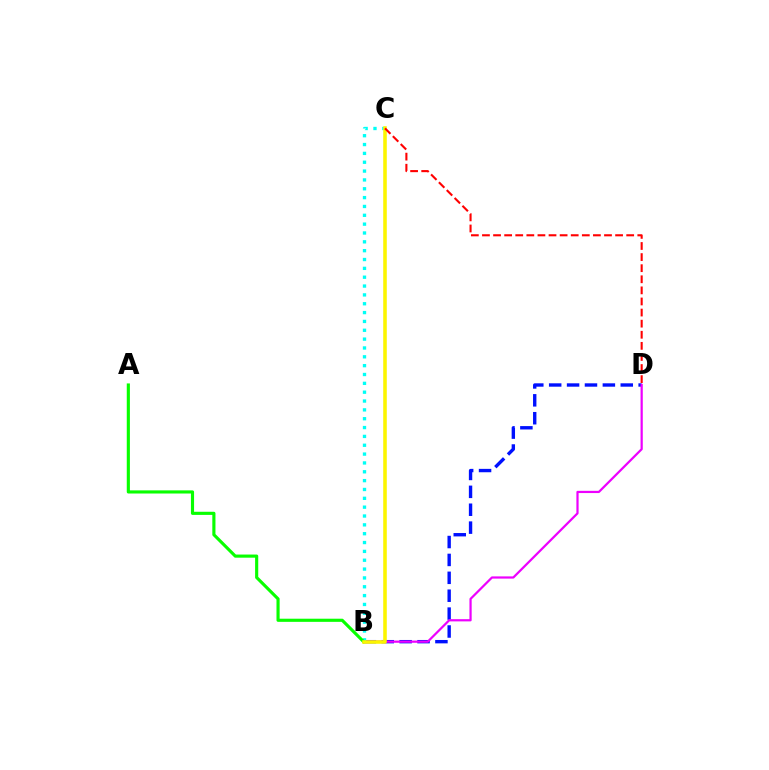{('B', 'D'): [{'color': '#0010ff', 'line_style': 'dashed', 'thickness': 2.43}, {'color': '#ee00ff', 'line_style': 'solid', 'thickness': 1.6}], ('B', 'C'): [{'color': '#00fff6', 'line_style': 'dotted', 'thickness': 2.4}, {'color': '#fcf500', 'line_style': 'solid', 'thickness': 2.57}], ('A', 'B'): [{'color': '#08ff00', 'line_style': 'solid', 'thickness': 2.26}], ('C', 'D'): [{'color': '#ff0000', 'line_style': 'dashed', 'thickness': 1.51}]}